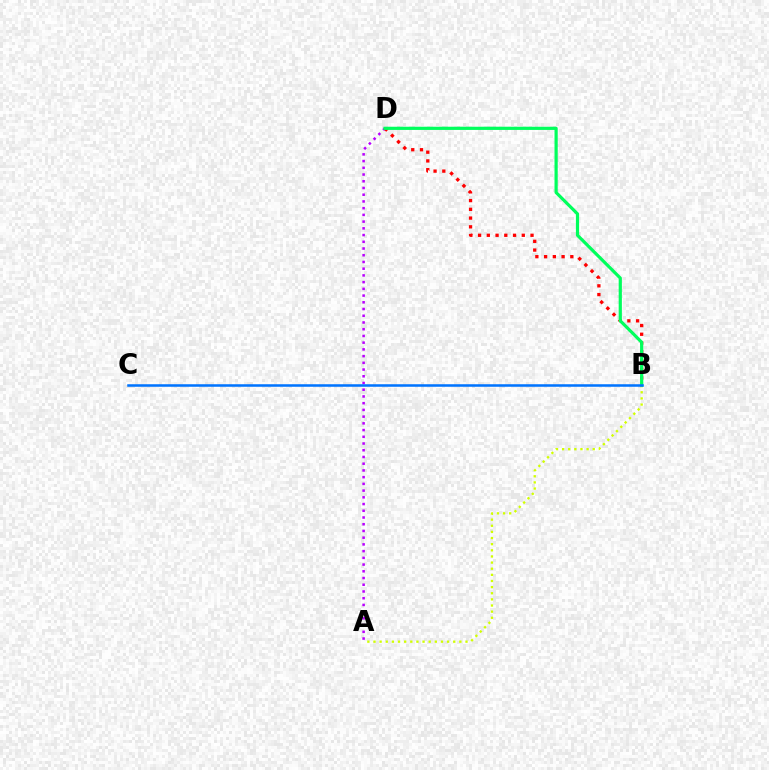{('A', 'D'): [{'color': '#b900ff', 'line_style': 'dotted', 'thickness': 1.83}], ('B', 'D'): [{'color': '#ff0000', 'line_style': 'dotted', 'thickness': 2.37}, {'color': '#00ff5c', 'line_style': 'solid', 'thickness': 2.3}], ('A', 'B'): [{'color': '#d1ff00', 'line_style': 'dotted', 'thickness': 1.67}], ('B', 'C'): [{'color': '#0074ff', 'line_style': 'solid', 'thickness': 1.82}]}